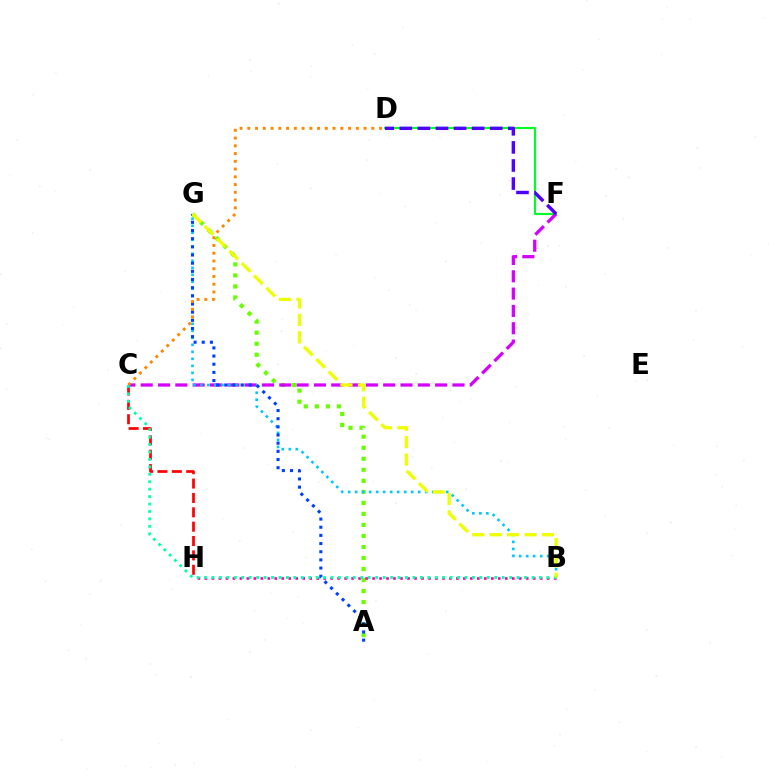{('A', 'G'): [{'color': '#66ff00', 'line_style': 'dotted', 'thickness': 3.0}, {'color': '#003fff', 'line_style': 'dotted', 'thickness': 2.22}], ('D', 'F'): [{'color': '#00ff27', 'line_style': 'solid', 'thickness': 1.54}, {'color': '#4f00ff', 'line_style': 'dashed', 'thickness': 2.46}], ('C', 'F'): [{'color': '#d600ff', 'line_style': 'dashed', 'thickness': 2.35}], ('C', 'H'): [{'color': '#ff0000', 'line_style': 'dashed', 'thickness': 1.95}], ('B', 'G'): [{'color': '#00c7ff', 'line_style': 'dotted', 'thickness': 1.9}, {'color': '#eeff00', 'line_style': 'dashed', 'thickness': 2.37}], ('B', 'H'): [{'color': '#ff00a0', 'line_style': 'dotted', 'thickness': 1.9}], ('C', 'D'): [{'color': '#ff8800', 'line_style': 'dotted', 'thickness': 2.11}], ('B', 'C'): [{'color': '#00ffaf', 'line_style': 'dotted', 'thickness': 2.02}]}